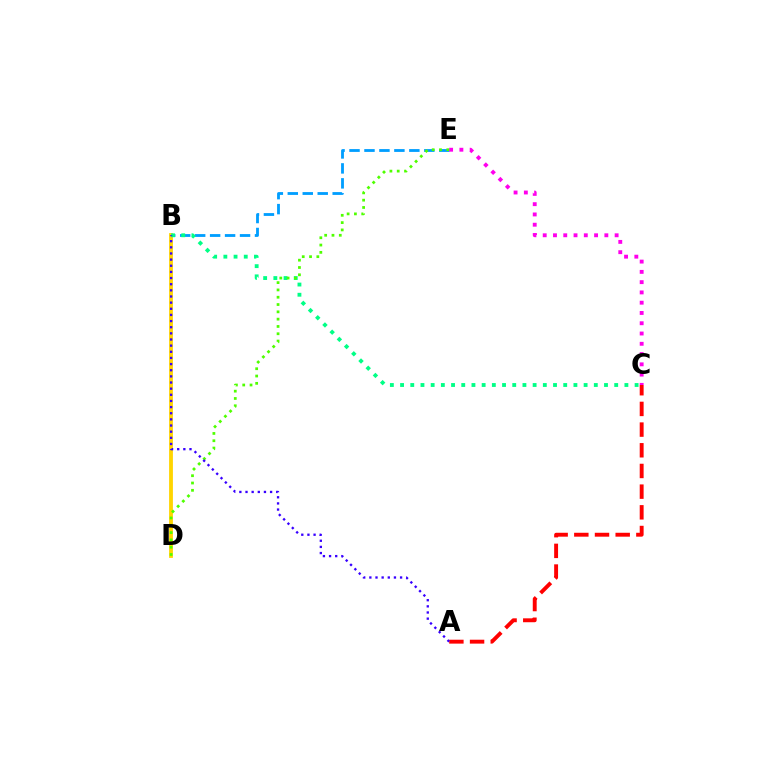{('B', 'E'): [{'color': '#009eff', 'line_style': 'dashed', 'thickness': 2.03}], ('A', 'C'): [{'color': '#ff0000', 'line_style': 'dashed', 'thickness': 2.81}], ('C', 'E'): [{'color': '#ff00ed', 'line_style': 'dotted', 'thickness': 2.79}], ('B', 'D'): [{'color': '#ffd500', 'line_style': 'solid', 'thickness': 2.74}], ('B', 'C'): [{'color': '#00ff86', 'line_style': 'dotted', 'thickness': 2.77}], ('D', 'E'): [{'color': '#4fff00', 'line_style': 'dotted', 'thickness': 1.98}], ('A', 'B'): [{'color': '#3700ff', 'line_style': 'dotted', 'thickness': 1.67}]}